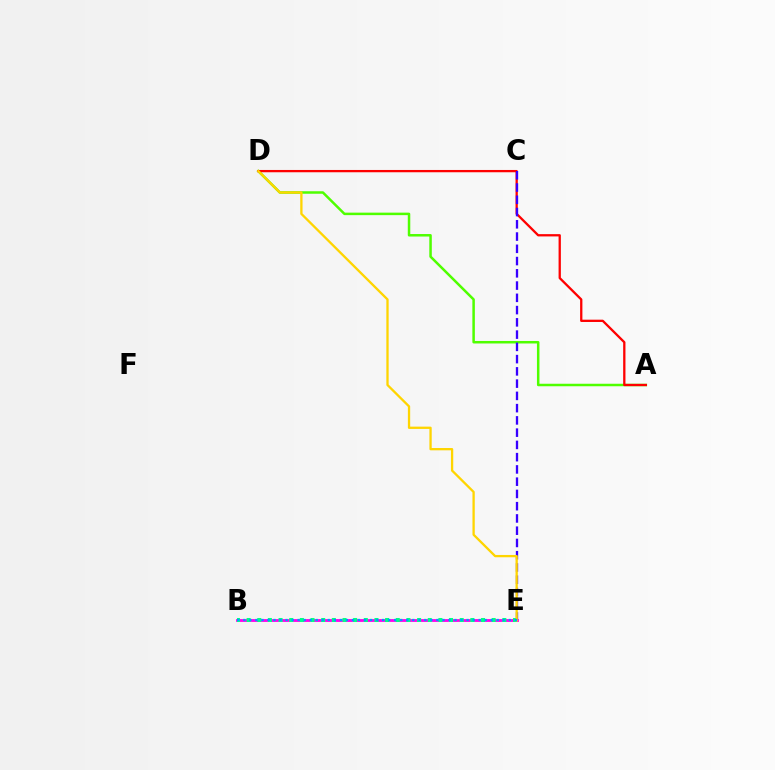{('A', 'D'): [{'color': '#4fff00', 'line_style': 'solid', 'thickness': 1.8}, {'color': '#ff0000', 'line_style': 'solid', 'thickness': 1.65}], ('B', 'E'): [{'color': '#ff00ed', 'line_style': 'solid', 'thickness': 2.04}, {'color': '#00ff86', 'line_style': 'dotted', 'thickness': 2.9}, {'color': '#009eff', 'line_style': 'dotted', 'thickness': 1.64}], ('C', 'E'): [{'color': '#3700ff', 'line_style': 'dashed', 'thickness': 1.66}], ('D', 'E'): [{'color': '#ffd500', 'line_style': 'solid', 'thickness': 1.66}]}